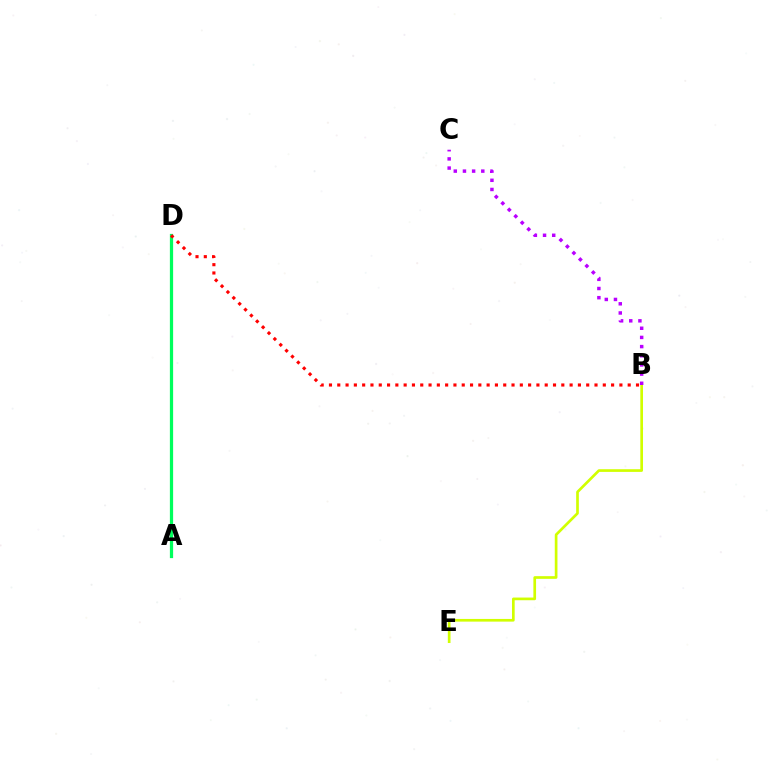{('B', 'E'): [{'color': '#d1ff00', 'line_style': 'solid', 'thickness': 1.93}], ('B', 'C'): [{'color': '#b900ff', 'line_style': 'dotted', 'thickness': 2.49}], ('A', 'D'): [{'color': '#0074ff', 'line_style': 'solid', 'thickness': 2.04}, {'color': '#00ff5c', 'line_style': 'solid', 'thickness': 2.33}], ('B', 'D'): [{'color': '#ff0000', 'line_style': 'dotted', 'thickness': 2.25}]}